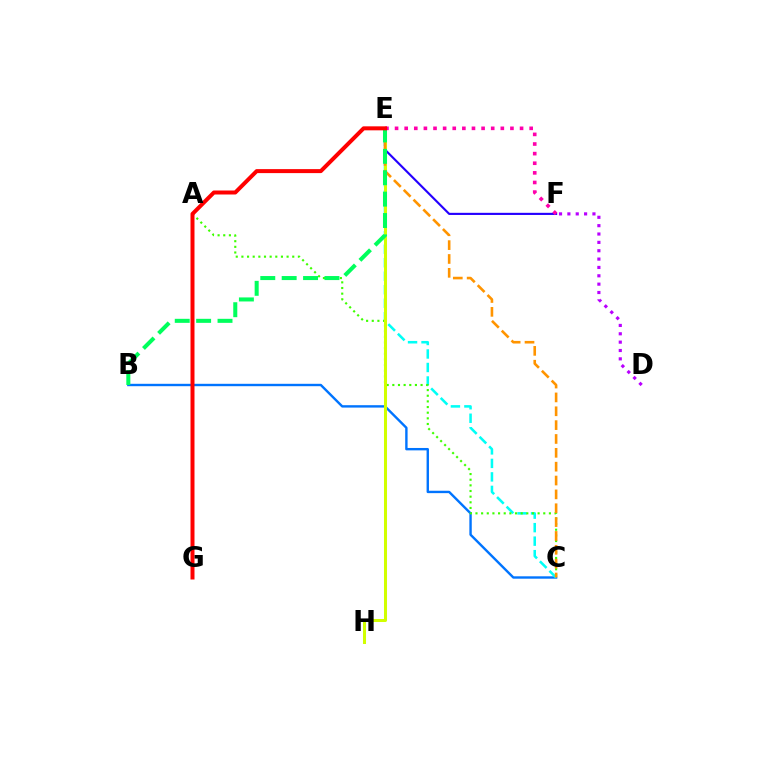{('B', 'C'): [{'color': '#0074ff', 'line_style': 'solid', 'thickness': 1.72}], ('D', 'F'): [{'color': '#b900ff', 'line_style': 'dotted', 'thickness': 2.27}], ('C', 'E'): [{'color': '#00fff6', 'line_style': 'dashed', 'thickness': 1.83}, {'color': '#ff9400', 'line_style': 'dashed', 'thickness': 1.88}], ('E', 'F'): [{'color': '#2500ff', 'line_style': 'solid', 'thickness': 1.54}, {'color': '#ff00ac', 'line_style': 'dotted', 'thickness': 2.61}], ('A', 'C'): [{'color': '#3dff00', 'line_style': 'dotted', 'thickness': 1.53}], ('E', 'H'): [{'color': '#d1ff00', 'line_style': 'solid', 'thickness': 2.18}], ('B', 'E'): [{'color': '#00ff5c', 'line_style': 'dashed', 'thickness': 2.91}], ('E', 'G'): [{'color': '#ff0000', 'line_style': 'solid', 'thickness': 2.87}]}